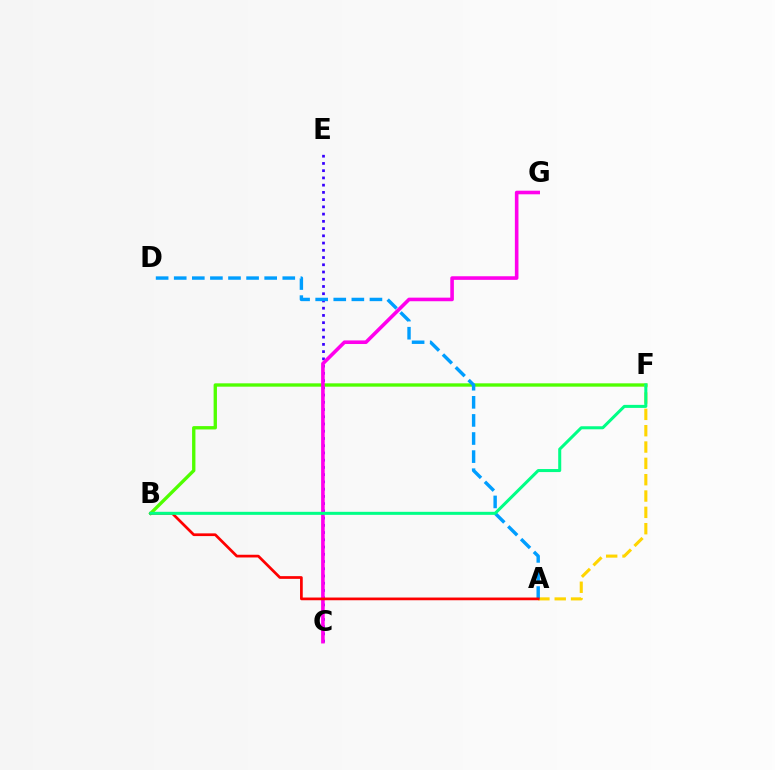{('C', 'E'): [{'color': '#3700ff', 'line_style': 'dotted', 'thickness': 1.97}], ('B', 'F'): [{'color': '#4fff00', 'line_style': 'solid', 'thickness': 2.41}, {'color': '#00ff86', 'line_style': 'solid', 'thickness': 2.18}], ('A', 'F'): [{'color': '#ffd500', 'line_style': 'dashed', 'thickness': 2.22}], ('C', 'G'): [{'color': '#ff00ed', 'line_style': 'solid', 'thickness': 2.59}], ('A', 'D'): [{'color': '#009eff', 'line_style': 'dashed', 'thickness': 2.46}], ('A', 'B'): [{'color': '#ff0000', 'line_style': 'solid', 'thickness': 1.96}]}